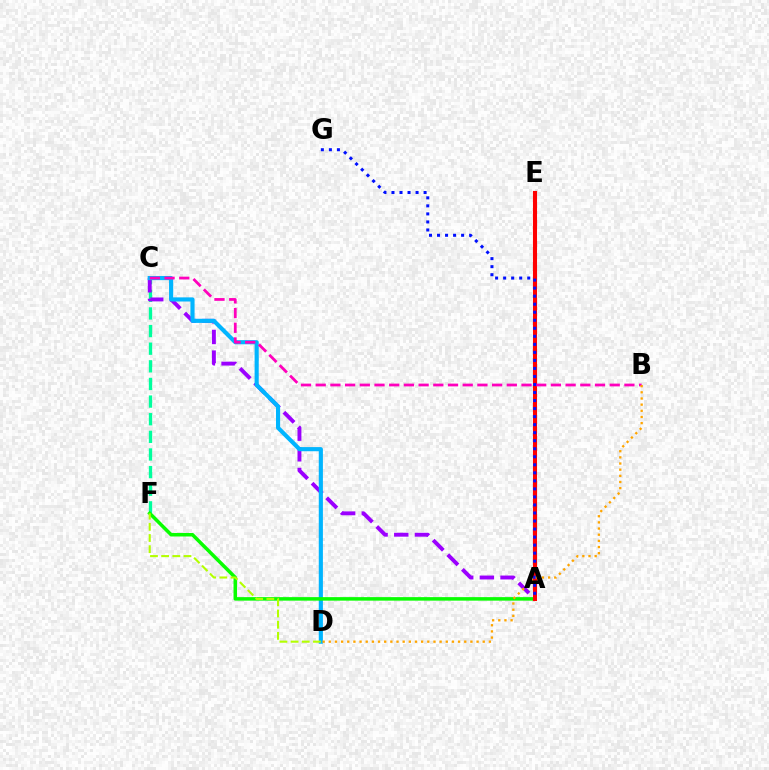{('C', 'F'): [{'color': '#00ff9d', 'line_style': 'dashed', 'thickness': 2.39}], ('A', 'C'): [{'color': '#9b00ff', 'line_style': 'dashed', 'thickness': 2.81}], ('C', 'D'): [{'color': '#00b5ff', 'line_style': 'solid', 'thickness': 2.98}], ('A', 'F'): [{'color': '#08ff00', 'line_style': 'solid', 'thickness': 2.53}], ('A', 'E'): [{'color': '#ff0000', 'line_style': 'solid', 'thickness': 2.95}], ('B', 'C'): [{'color': '#ff00bd', 'line_style': 'dashed', 'thickness': 2.0}], ('A', 'G'): [{'color': '#0010ff', 'line_style': 'dotted', 'thickness': 2.18}], ('D', 'F'): [{'color': '#b3ff00', 'line_style': 'dashed', 'thickness': 1.52}], ('B', 'D'): [{'color': '#ffa500', 'line_style': 'dotted', 'thickness': 1.67}]}